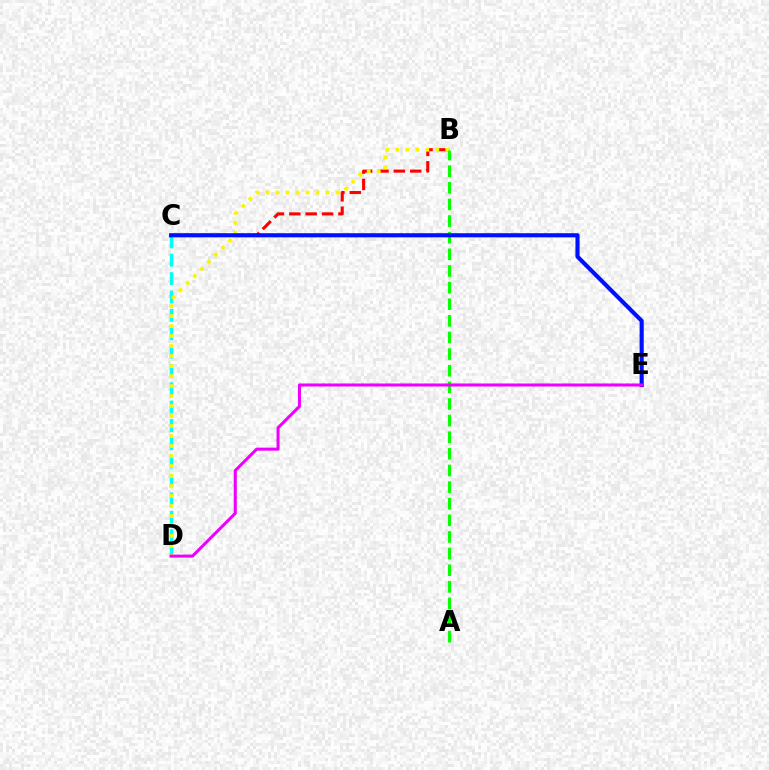{('C', 'D'): [{'color': '#00fff6', 'line_style': 'dashed', 'thickness': 2.49}], ('B', 'C'): [{'color': '#ff0000', 'line_style': 'dashed', 'thickness': 2.22}], ('B', 'D'): [{'color': '#fcf500', 'line_style': 'dotted', 'thickness': 2.72}], ('A', 'B'): [{'color': '#08ff00', 'line_style': 'dashed', 'thickness': 2.26}], ('C', 'E'): [{'color': '#0010ff', 'line_style': 'solid', 'thickness': 2.97}], ('D', 'E'): [{'color': '#ee00ff', 'line_style': 'solid', 'thickness': 2.19}]}